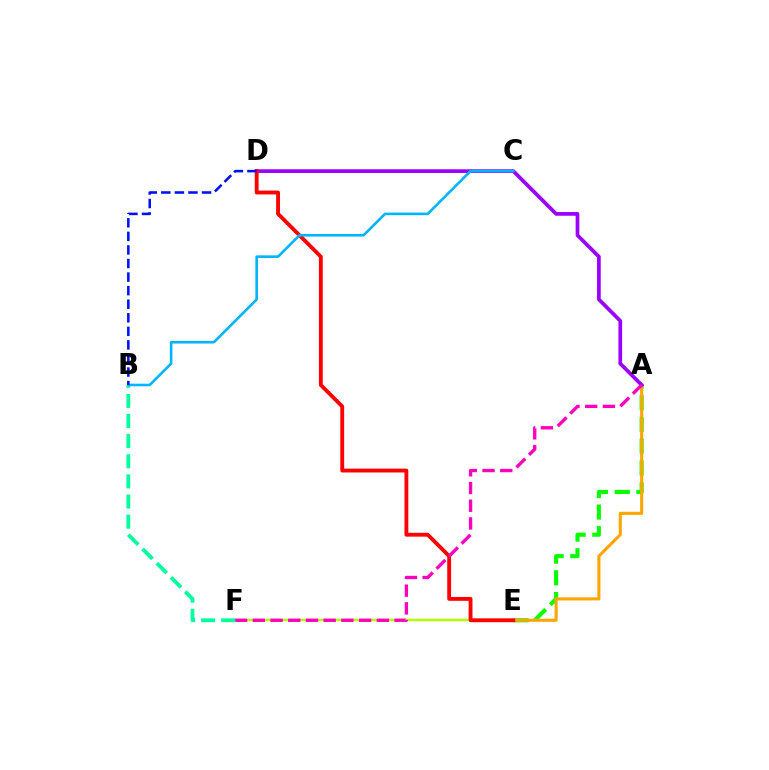{('E', 'F'): [{'color': '#b3ff00', 'line_style': 'solid', 'thickness': 1.77}], ('A', 'E'): [{'color': '#08ff00', 'line_style': 'dashed', 'thickness': 2.95}, {'color': '#ffa500', 'line_style': 'solid', 'thickness': 2.21}], ('A', 'D'): [{'color': '#9b00ff', 'line_style': 'solid', 'thickness': 2.67}], ('B', 'F'): [{'color': '#00ff9d', 'line_style': 'dashed', 'thickness': 2.73}], ('D', 'E'): [{'color': '#ff0000', 'line_style': 'solid', 'thickness': 2.77}], ('A', 'F'): [{'color': '#ff00bd', 'line_style': 'dashed', 'thickness': 2.41}], ('B', 'C'): [{'color': '#00b5ff', 'line_style': 'solid', 'thickness': 1.89}], ('B', 'D'): [{'color': '#0010ff', 'line_style': 'dashed', 'thickness': 1.84}]}